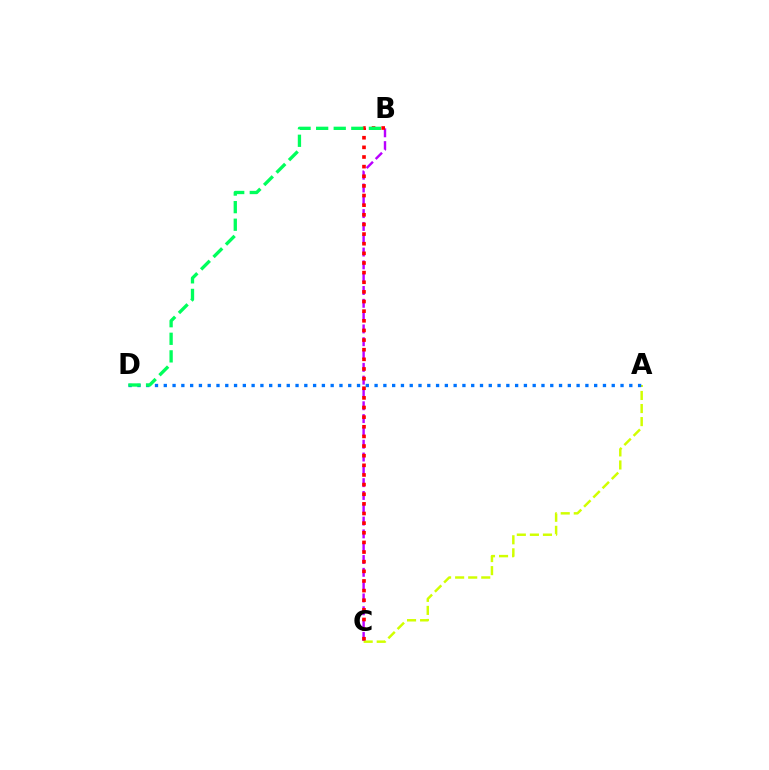{('B', 'C'): [{'color': '#b900ff', 'line_style': 'dashed', 'thickness': 1.74}, {'color': '#ff0000', 'line_style': 'dotted', 'thickness': 2.62}], ('A', 'C'): [{'color': '#d1ff00', 'line_style': 'dashed', 'thickness': 1.77}], ('A', 'D'): [{'color': '#0074ff', 'line_style': 'dotted', 'thickness': 2.39}], ('B', 'D'): [{'color': '#00ff5c', 'line_style': 'dashed', 'thickness': 2.39}]}